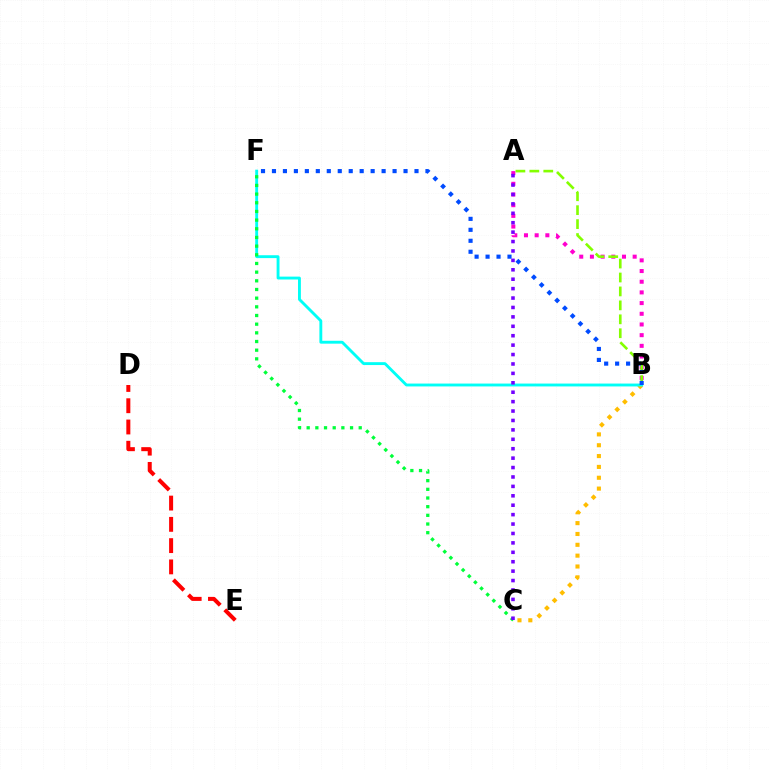{('A', 'B'): [{'color': '#ff00cf', 'line_style': 'dotted', 'thickness': 2.9}, {'color': '#84ff00', 'line_style': 'dashed', 'thickness': 1.89}], ('B', 'C'): [{'color': '#ffbd00', 'line_style': 'dotted', 'thickness': 2.95}], ('D', 'E'): [{'color': '#ff0000', 'line_style': 'dashed', 'thickness': 2.89}], ('B', 'F'): [{'color': '#00fff6', 'line_style': 'solid', 'thickness': 2.07}, {'color': '#004bff', 'line_style': 'dotted', 'thickness': 2.98}], ('C', 'F'): [{'color': '#00ff39', 'line_style': 'dotted', 'thickness': 2.36}], ('A', 'C'): [{'color': '#7200ff', 'line_style': 'dotted', 'thickness': 2.56}]}